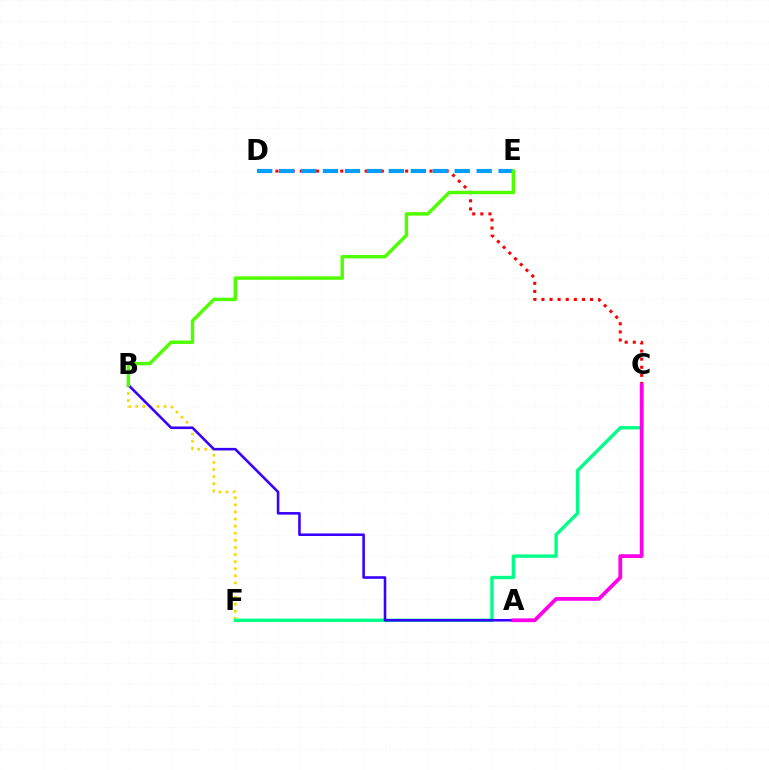{('C', 'D'): [{'color': '#ff0000', 'line_style': 'dotted', 'thickness': 2.2}], ('B', 'F'): [{'color': '#ffd500', 'line_style': 'dotted', 'thickness': 1.93}], ('C', 'F'): [{'color': '#00ff86', 'line_style': 'solid', 'thickness': 2.43}], ('A', 'B'): [{'color': '#3700ff', 'line_style': 'solid', 'thickness': 1.85}], ('D', 'E'): [{'color': '#009eff', 'line_style': 'dashed', 'thickness': 2.98}], ('B', 'E'): [{'color': '#4fff00', 'line_style': 'solid', 'thickness': 2.48}], ('A', 'C'): [{'color': '#ff00ed', 'line_style': 'solid', 'thickness': 2.72}]}